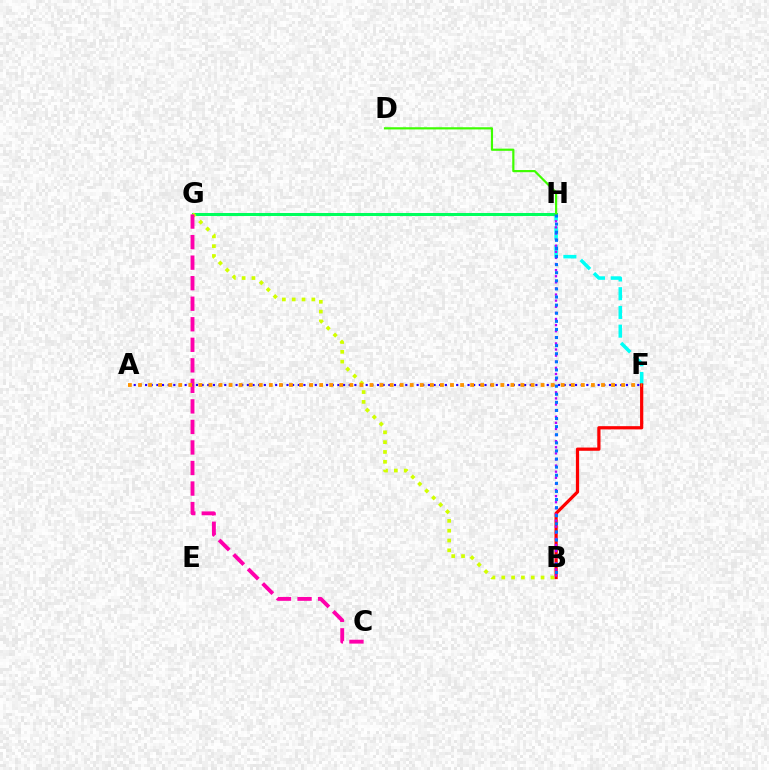{('F', 'H'): [{'color': '#00fff6', 'line_style': 'dashed', 'thickness': 2.54}], ('G', 'H'): [{'color': '#00ff5c', 'line_style': 'solid', 'thickness': 2.18}], ('B', 'F'): [{'color': '#ff0000', 'line_style': 'solid', 'thickness': 2.32}], ('B', 'H'): [{'color': '#b900ff', 'line_style': 'dotted', 'thickness': 1.66}, {'color': '#0074ff', 'line_style': 'dotted', 'thickness': 2.2}], ('D', 'H'): [{'color': '#3dff00', 'line_style': 'solid', 'thickness': 1.57}], ('B', 'G'): [{'color': '#d1ff00', 'line_style': 'dotted', 'thickness': 2.67}], ('C', 'G'): [{'color': '#ff00ac', 'line_style': 'dashed', 'thickness': 2.79}], ('A', 'F'): [{'color': '#2500ff', 'line_style': 'dotted', 'thickness': 1.54}, {'color': '#ff9400', 'line_style': 'dotted', 'thickness': 2.73}]}